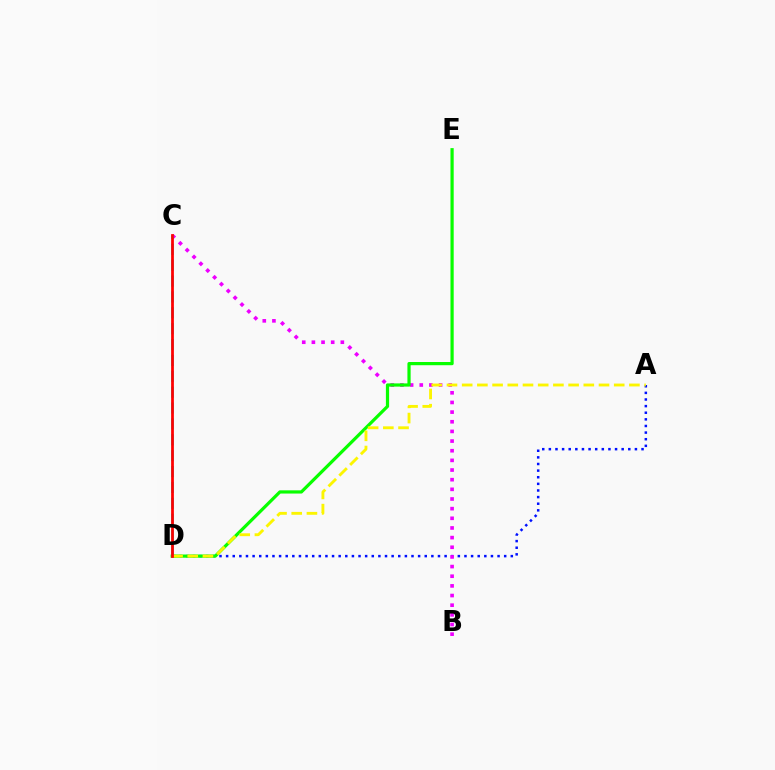{('A', 'D'): [{'color': '#0010ff', 'line_style': 'dotted', 'thickness': 1.8}, {'color': '#fcf500', 'line_style': 'dashed', 'thickness': 2.07}], ('B', 'C'): [{'color': '#ee00ff', 'line_style': 'dotted', 'thickness': 2.62}], ('C', 'D'): [{'color': '#00fff6', 'line_style': 'dashed', 'thickness': 2.16}, {'color': '#ff0000', 'line_style': 'solid', 'thickness': 1.98}], ('D', 'E'): [{'color': '#08ff00', 'line_style': 'solid', 'thickness': 2.31}]}